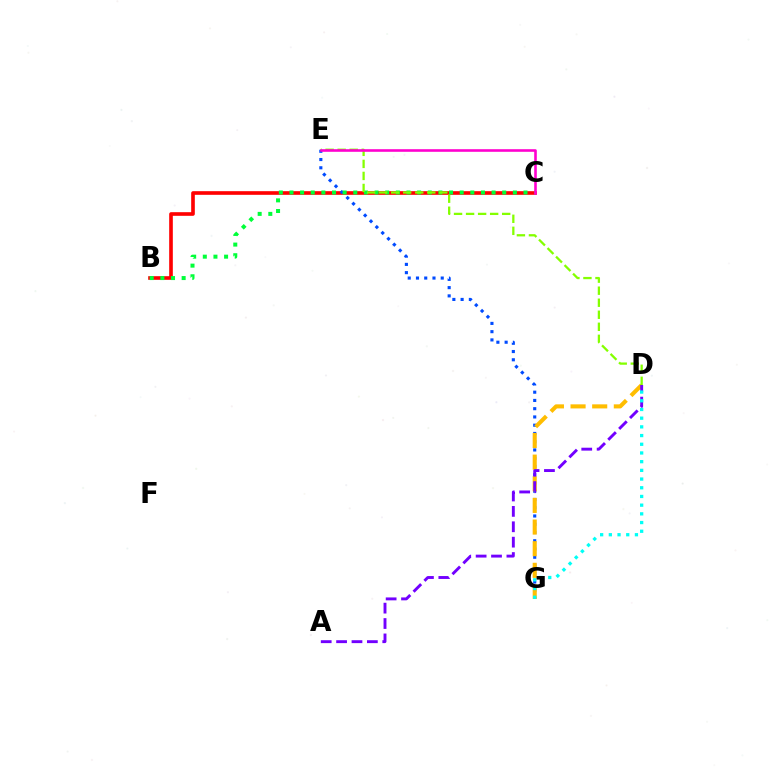{('B', 'C'): [{'color': '#ff0000', 'line_style': 'solid', 'thickness': 2.62}, {'color': '#00ff39', 'line_style': 'dotted', 'thickness': 2.89}], ('E', 'G'): [{'color': '#004bff', 'line_style': 'dotted', 'thickness': 2.24}], ('D', 'G'): [{'color': '#ffbd00', 'line_style': 'dashed', 'thickness': 2.94}, {'color': '#00fff6', 'line_style': 'dotted', 'thickness': 2.36}], ('A', 'D'): [{'color': '#7200ff', 'line_style': 'dashed', 'thickness': 2.09}], ('D', 'E'): [{'color': '#84ff00', 'line_style': 'dashed', 'thickness': 1.64}], ('C', 'E'): [{'color': '#ff00cf', 'line_style': 'solid', 'thickness': 1.87}]}